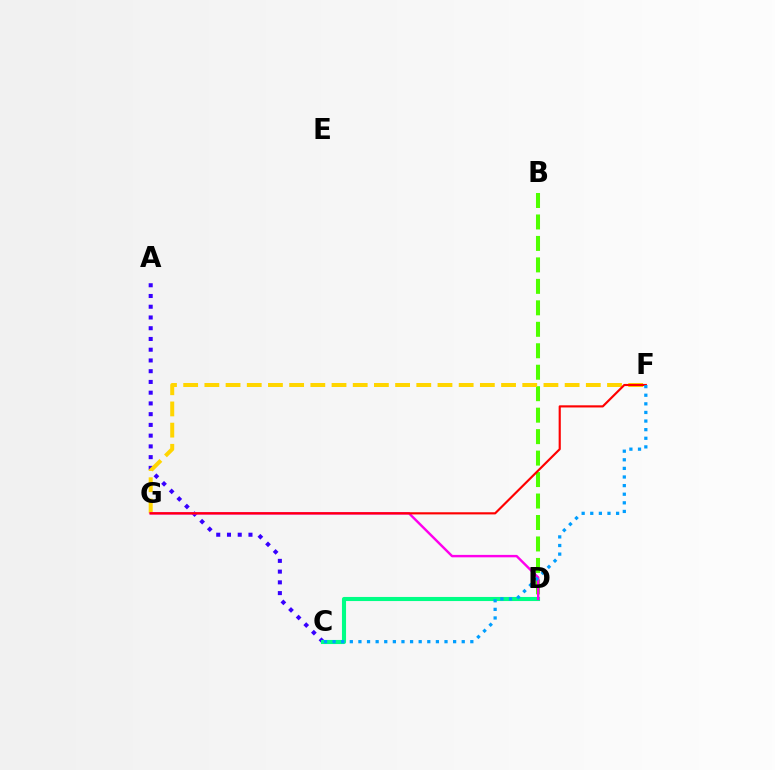{('A', 'C'): [{'color': '#3700ff', 'line_style': 'dotted', 'thickness': 2.92}], ('B', 'D'): [{'color': '#4fff00', 'line_style': 'dashed', 'thickness': 2.92}], ('C', 'D'): [{'color': '#00ff86', 'line_style': 'solid', 'thickness': 2.95}], ('F', 'G'): [{'color': '#ffd500', 'line_style': 'dashed', 'thickness': 2.88}, {'color': '#ff0000', 'line_style': 'solid', 'thickness': 1.55}], ('D', 'G'): [{'color': '#ff00ed', 'line_style': 'solid', 'thickness': 1.75}], ('C', 'F'): [{'color': '#009eff', 'line_style': 'dotted', 'thickness': 2.34}]}